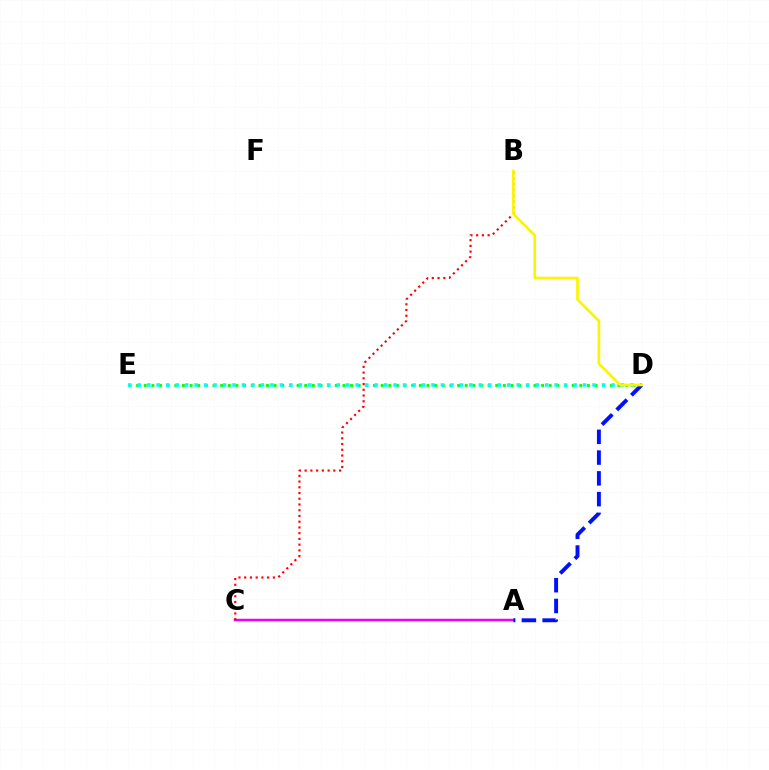{('D', 'E'): [{'color': '#08ff00', 'line_style': 'dotted', 'thickness': 2.08}, {'color': '#00fff6', 'line_style': 'dotted', 'thickness': 2.57}], ('A', 'C'): [{'color': '#ee00ff', 'line_style': 'solid', 'thickness': 1.78}], ('A', 'D'): [{'color': '#0010ff', 'line_style': 'dashed', 'thickness': 2.82}], ('B', 'C'): [{'color': '#ff0000', 'line_style': 'dotted', 'thickness': 1.56}], ('B', 'D'): [{'color': '#fcf500', 'line_style': 'solid', 'thickness': 1.92}]}